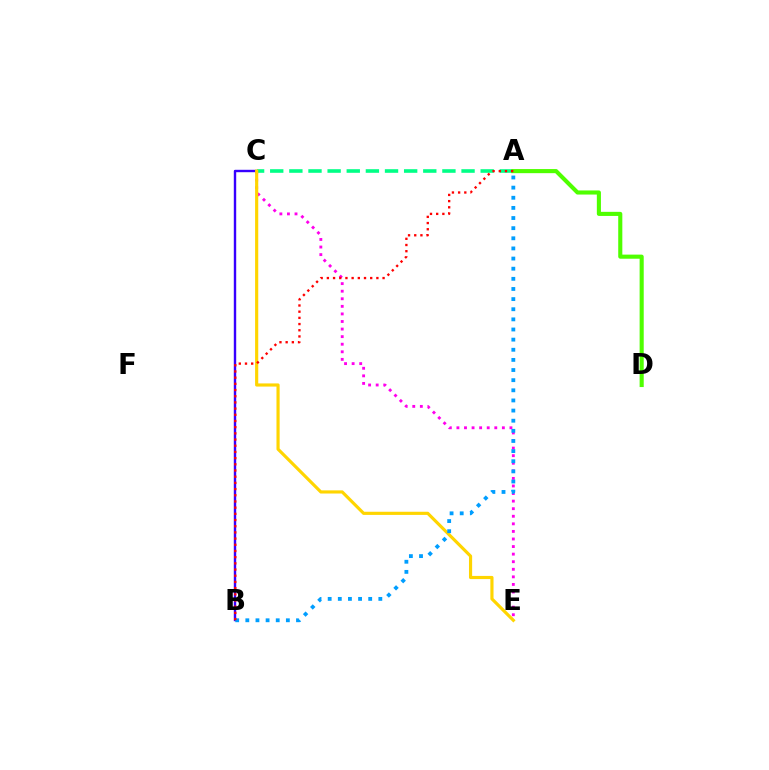{('B', 'C'): [{'color': '#3700ff', 'line_style': 'solid', 'thickness': 1.73}], ('A', 'C'): [{'color': '#00ff86', 'line_style': 'dashed', 'thickness': 2.6}], ('A', 'D'): [{'color': '#4fff00', 'line_style': 'solid', 'thickness': 2.95}], ('C', 'E'): [{'color': '#ff00ed', 'line_style': 'dotted', 'thickness': 2.06}, {'color': '#ffd500', 'line_style': 'solid', 'thickness': 2.27}], ('A', 'B'): [{'color': '#009eff', 'line_style': 'dotted', 'thickness': 2.75}, {'color': '#ff0000', 'line_style': 'dotted', 'thickness': 1.68}]}